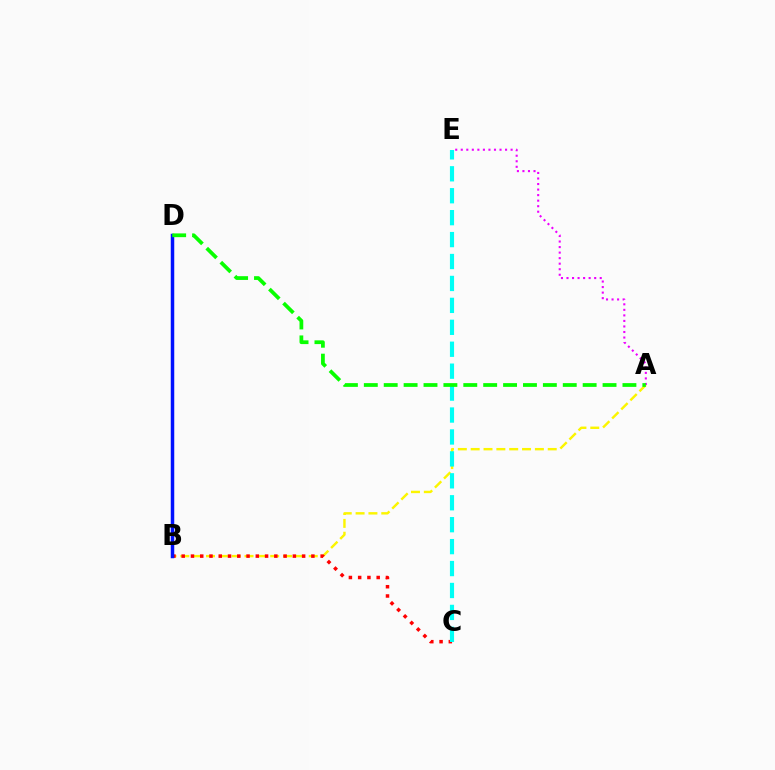{('A', 'B'): [{'color': '#fcf500', 'line_style': 'dashed', 'thickness': 1.74}], ('B', 'C'): [{'color': '#ff0000', 'line_style': 'dotted', 'thickness': 2.52}], ('B', 'D'): [{'color': '#0010ff', 'line_style': 'solid', 'thickness': 2.51}], ('C', 'E'): [{'color': '#00fff6', 'line_style': 'dashed', 'thickness': 2.98}], ('A', 'E'): [{'color': '#ee00ff', 'line_style': 'dotted', 'thickness': 1.5}], ('A', 'D'): [{'color': '#08ff00', 'line_style': 'dashed', 'thickness': 2.7}]}